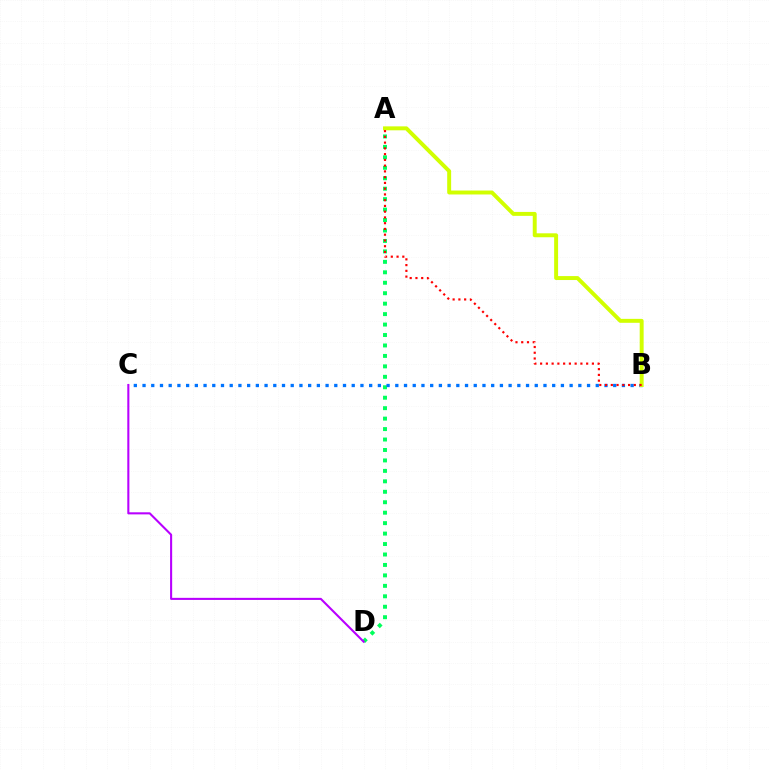{('A', 'D'): [{'color': '#00ff5c', 'line_style': 'dotted', 'thickness': 2.84}], ('B', 'C'): [{'color': '#0074ff', 'line_style': 'dotted', 'thickness': 2.37}], ('C', 'D'): [{'color': '#b900ff', 'line_style': 'solid', 'thickness': 1.5}], ('A', 'B'): [{'color': '#d1ff00', 'line_style': 'solid', 'thickness': 2.84}, {'color': '#ff0000', 'line_style': 'dotted', 'thickness': 1.56}]}